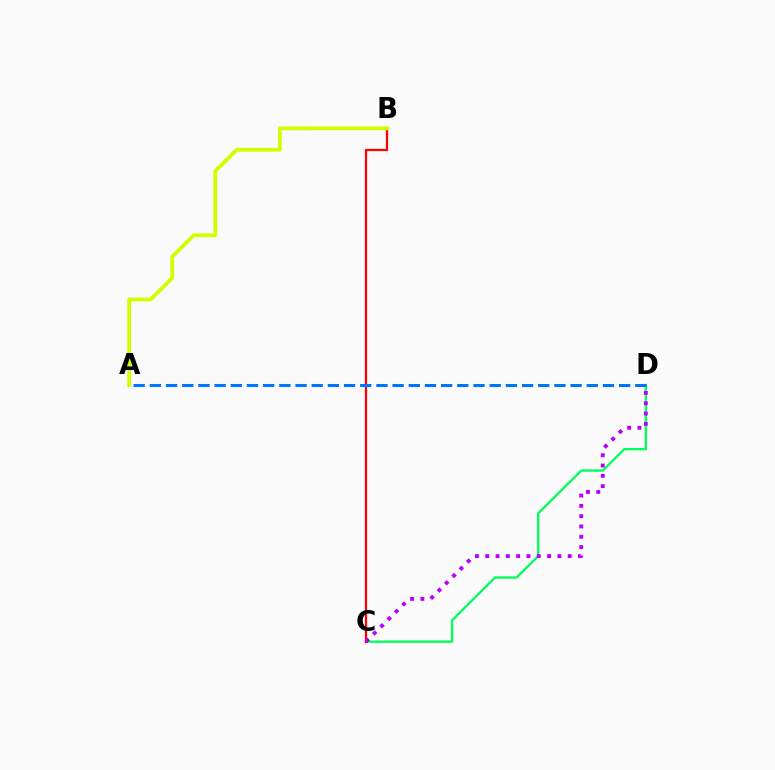{('C', 'D'): [{'color': '#00ff5c', 'line_style': 'solid', 'thickness': 1.67}, {'color': '#b900ff', 'line_style': 'dotted', 'thickness': 2.8}], ('B', 'C'): [{'color': '#ff0000', 'line_style': 'solid', 'thickness': 1.62}], ('A', 'B'): [{'color': '#d1ff00', 'line_style': 'solid', 'thickness': 2.76}], ('A', 'D'): [{'color': '#0074ff', 'line_style': 'dashed', 'thickness': 2.2}]}